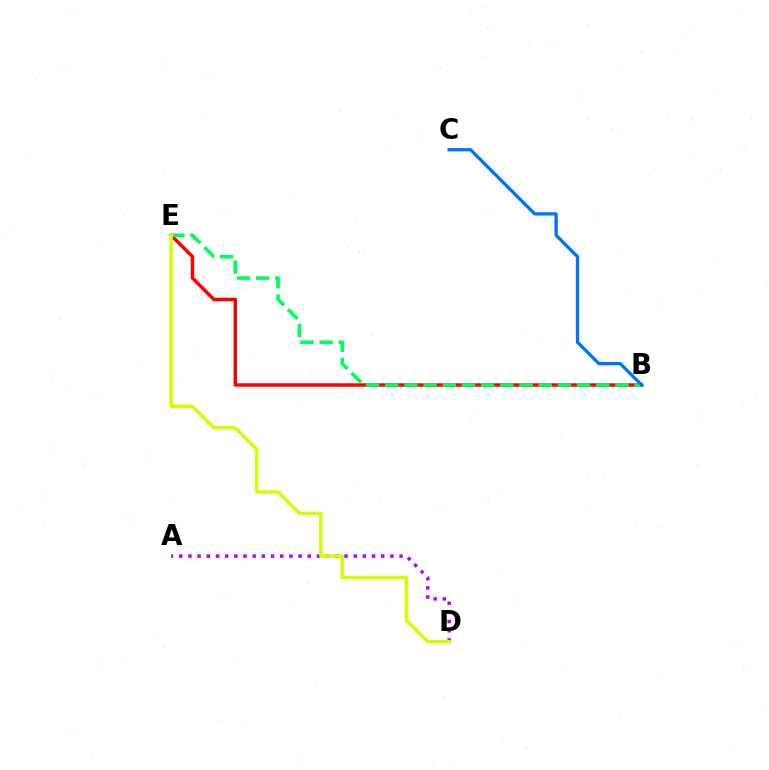{('A', 'D'): [{'color': '#b900ff', 'line_style': 'dotted', 'thickness': 2.49}], ('B', 'E'): [{'color': '#ff0000', 'line_style': 'solid', 'thickness': 2.49}, {'color': '#00ff5c', 'line_style': 'dashed', 'thickness': 2.61}], ('B', 'C'): [{'color': '#0074ff', 'line_style': 'solid', 'thickness': 2.38}], ('D', 'E'): [{'color': '#d1ff00', 'line_style': 'solid', 'thickness': 2.46}]}